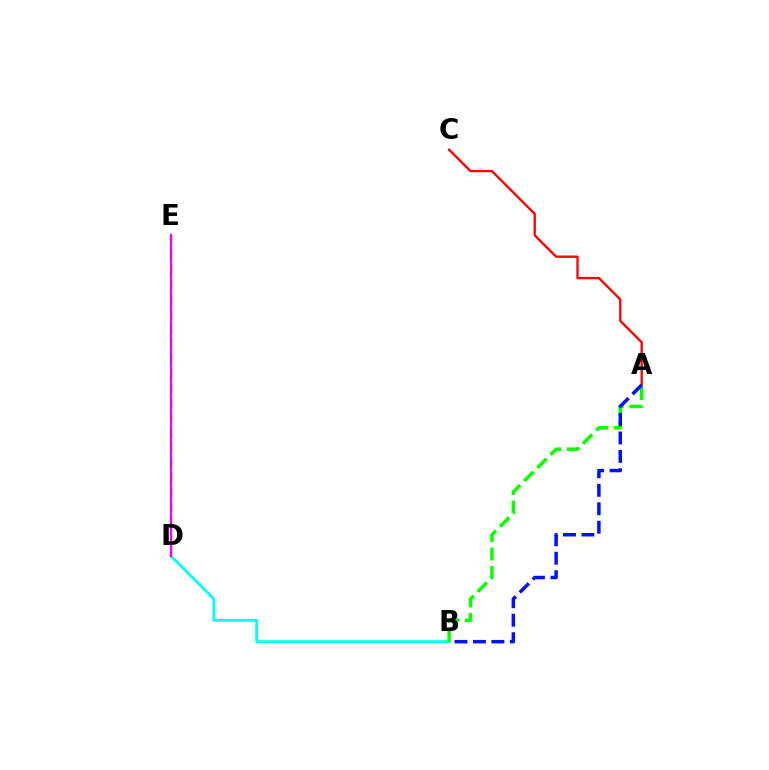{('B', 'D'): [{'color': '#00fff6', 'line_style': 'solid', 'thickness': 2.0}], ('A', 'C'): [{'color': '#ff0000', 'line_style': 'solid', 'thickness': 1.68}], ('A', 'B'): [{'color': '#08ff00', 'line_style': 'dashed', 'thickness': 2.52}, {'color': '#0010ff', 'line_style': 'dashed', 'thickness': 2.51}], ('D', 'E'): [{'color': '#fcf500', 'line_style': 'dashed', 'thickness': 2.01}, {'color': '#ee00ff', 'line_style': 'solid', 'thickness': 1.64}]}